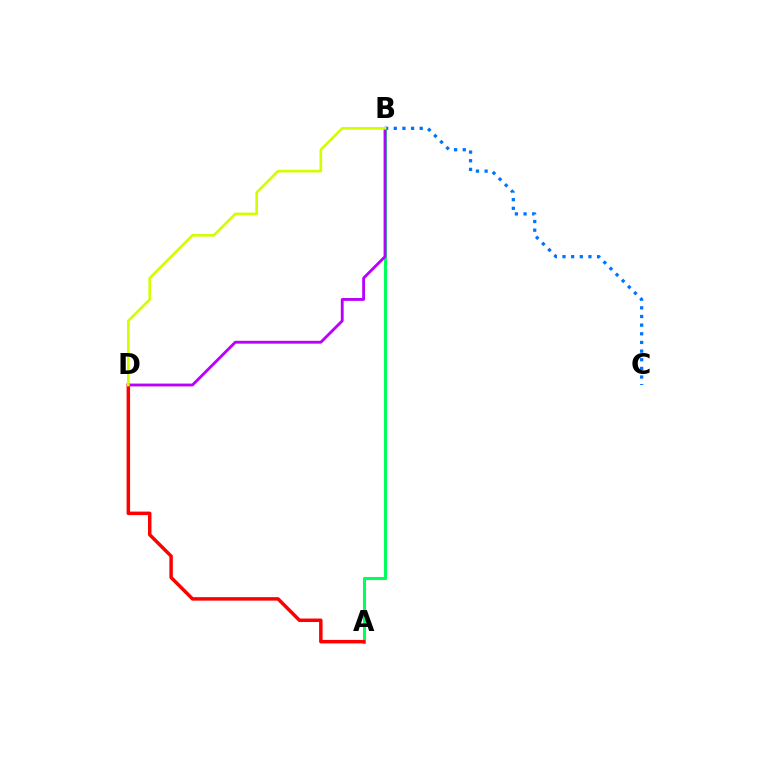{('A', 'B'): [{'color': '#00ff5c', 'line_style': 'solid', 'thickness': 2.22}], ('B', 'D'): [{'color': '#b900ff', 'line_style': 'solid', 'thickness': 2.04}, {'color': '#d1ff00', 'line_style': 'solid', 'thickness': 1.92}], ('A', 'D'): [{'color': '#ff0000', 'line_style': 'solid', 'thickness': 2.5}], ('B', 'C'): [{'color': '#0074ff', 'line_style': 'dotted', 'thickness': 2.35}]}